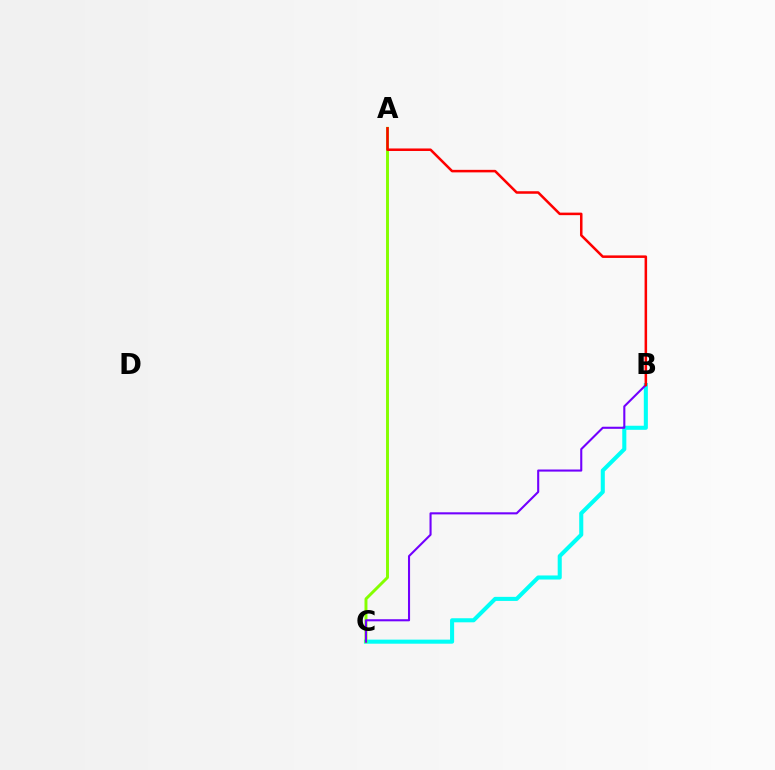{('B', 'C'): [{'color': '#00fff6', 'line_style': 'solid', 'thickness': 2.93}, {'color': '#7200ff', 'line_style': 'solid', 'thickness': 1.51}], ('A', 'C'): [{'color': '#84ff00', 'line_style': 'solid', 'thickness': 2.12}], ('A', 'B'): [{'color': '#ff0000', 'line_style': 'solid', 'thickness': 1.82}]}